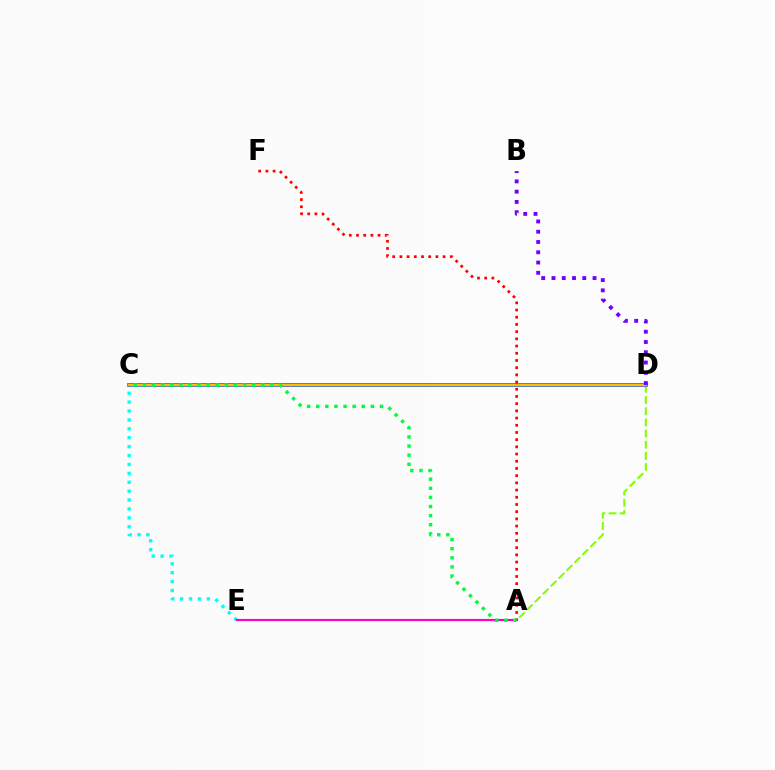{('A', 'D'): [{'color': '#84ff00', 'line_style': 'dashed', 'thickness': 1.52}], ('C', 'D'): [{'color': '#004bff', 'line_style': 'solid', 'thickness': 2.61}, {'color': '#ffbd00', 'line_style': 'solid', 'thickness': 1.78}], ('A', 'F'): [{'color': '#ff0000', 'line_style': 'dotted', 'thickness': 1.96}], ('B', 'D'): [{'color': '#7200ff', 'line_style': 'dotted', 'thickness': 2.79}], ('C', 'E'): [{'color': '#00fff6', 'line_style': 'dotted', 'thickness': 2.42}], ('A', 'E'): [{'color': '#ff00cf', 'line_style': 'solid', 'thickness': 1.54}], ('A', 'C'): [{'color': '#00ff39', 'line_style': 'dotted', 'thickness': 2.47}]}